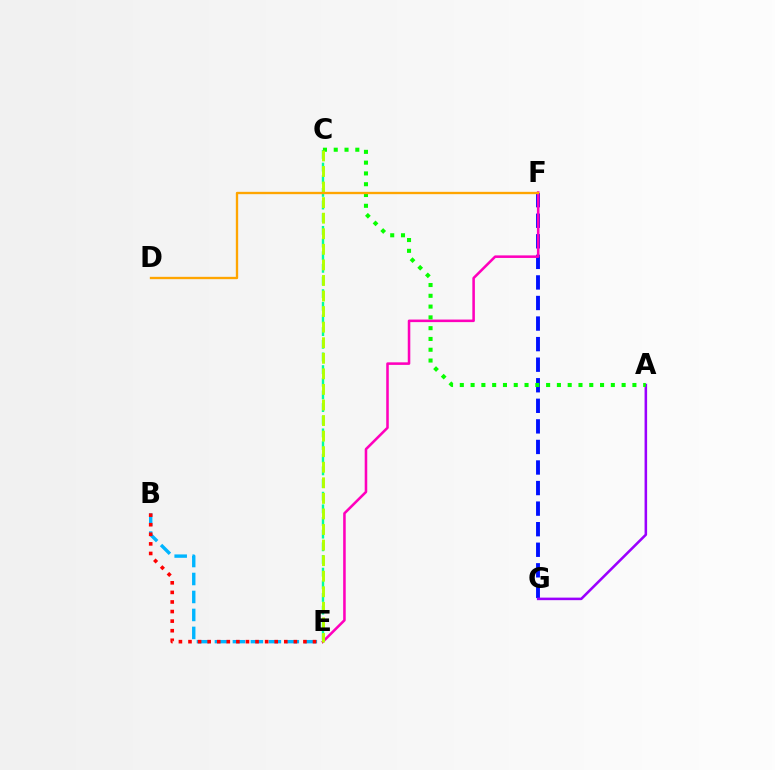{('F', 'G'): [{'color': '#0010ff', 'line_style': 'dashed', 'thickness': 2.79}], ('B', 'E'): [{'color': '#00b5ff', 'line_style': 'dashed', 'thickness': 2.44}, {'color': '#ff0000', 'line_style': 'dotted', 'thickness': 2.6}], ('C', 'E'): [{'color': '#00ff9d', 'line_style': 'dashed', 'thickness': 1.72}, {'color': '#b3ff00', 'line_style': 'dashed', 'thickness': 2.11}], ('E', 'F'): [{'color': '#ff00bd', 'line_style': 'solid', 'thickness': 1.84}], ('A', 'G'): [{'color': '#9b00ff', 'line_style': 'solid', 'thickness': 1.84}], ('A', 'C'): [{'color': '#08ff00', 'line_style': 'dotted', 'thickness': 2.93}], ('D', 'F'): [{'color': '#ffa500', 'line_style': 'solid', 'thickness': 1.68}]}